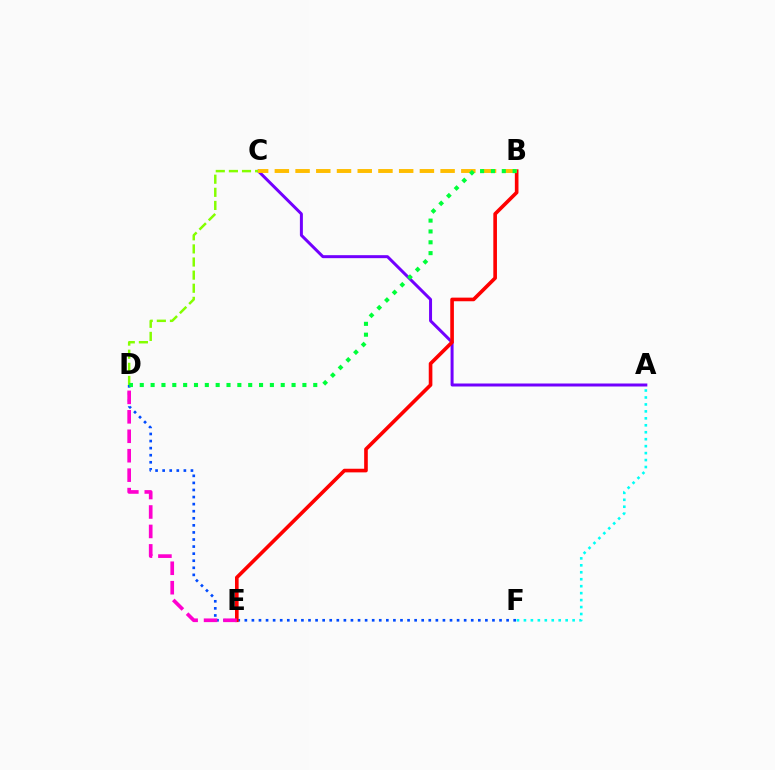{('D', 'F'): [{'color': '#004bff', 'line_style': 'dotted', 'thickness': 1.92}], ('A', 'F'): [{'color': '#00fff6', 'line_style': 'dotted', 'thickness': 1.89}], ('A', 'C'): [{'color': '#7200ff', 'line_style': 'solid', 'thickness': 2.15}], ('C', 'D'): [{'color': '#84ff00', 'line_style': 'dashed', 'thickness': 1.78}], ('B', 'E'): [{'color': '#ff0000', 'line_style': 'solid', 'thickness': 2.61}], ('D', 'E'): [{'color': '#ff00cf', 'line_style': 'dashed', 'thickness': 2.64}], ('B', 'C'): [{'color': '#ffbd00', 'line_style': 'dashed', 'thickness': 2.81}], ('B', 'D'): [{'color': '#00ff39', 'line_style': 'dotted', 'thickness': 2.95}]}